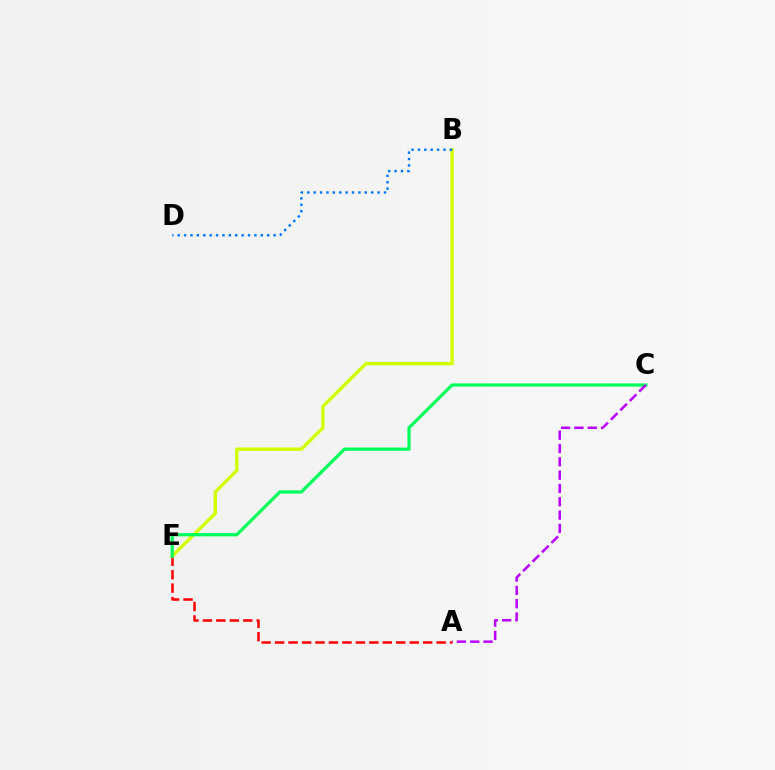{('A', 'E'): [{'color': '#ff0000', 'line_style': 'dashed', 'thickness': 1.83}], ('B', 'E'): [{'color': '#d1ff00', 'line_style': 'solid', 'thickness': 2.43}], ('C', 'E'): [{'color': '#00ff5c', 'line_style': 'solid', 'thickness': 2.32}], ('B', 'D'): [{'color': '#0074ff', 'line_style': 'dotted', 'thickness': 1.74}], ('A', 'C'): [{'color': '#b900ff', 'line_style': 'dashed', 'thickness': 1.81}]}